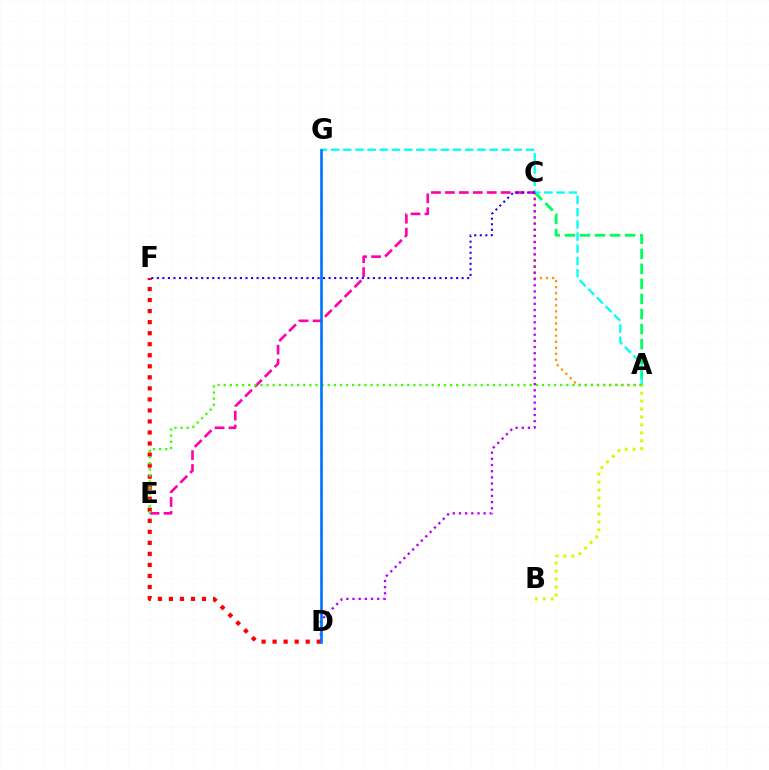{('D', 'F'): [{'color': '#ff0000', 'line_style': 'dotted', 'thickness': 3.0}], ('A', 'C'): [{'color': '#00ff5c', 'line_style': 'dashed', 'thickness': 2.04}, {'color': '#ff9400', 'line_style': 'dotted', 'thickness': 1.65}], ('A', 'G'): [{'color': '#00fff6', 'line_style': 'dashed', 'thickness': 1.66}], ('C', 'E'): [{'color': '#ff00ac', 'line_style': 'dashed', 'thickness': 1.89}], ('C', 'F'): [{'color': '#2500ff', 'line_style': 'dotted', 'thickness': 1.51}], ('A', 'B'): [{'color': '#d1ff00', 'line_style': 'dotted', 'thickness': 2.16}], ('A', 'E'): [{'color': '#3dff00', 'line_style': 'dotted', 'thickness': 1.66}], ('C', 'D'): [{'color': '#b900ff', 'line_style': 'dotted', 'thickness': 1.68}], ('D', 'G'): [{'color': '#0074ff', 'line_style': 'solid', 'thickness': 1.91}]}